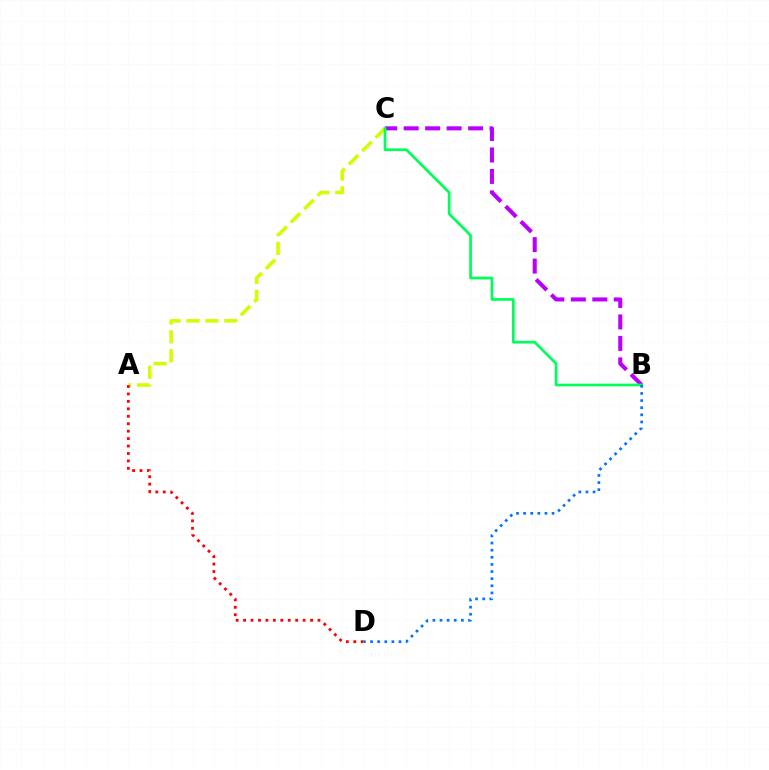{('A', 'C'): [{'color': '#d1ff00', 'line_style': 'dashed', 'thickness': 2.57}], ('A', 'D'): [{'color': '#ff0000', 'line_style': 'dotted', 'thickness': 2.02}], ('B', 'C'): [{'color': '#b900ff', 'line_style': 'dashed', 'thickness': 2.92}, {'color': '#00ff5c', 'line_style': 'solid', 'thickness': 1.95}], ('B', 'D'): [{'color': '#0074ff', 'line_style': 'dotted', 'thickness': 1.93}]}